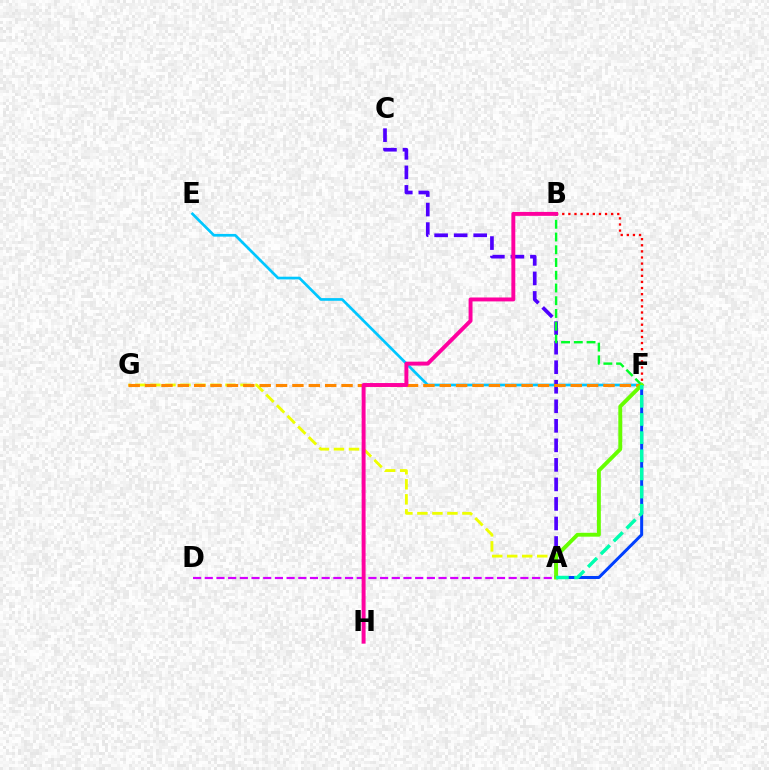{('A', 'D'): [{'color': '#d600ff', 'line_style': 'dashed', 'thickness': 1.59}], ('E', 'F'): [{'color': '#00c7ff', 'line_style': 'solid', 'thickness': 1.94}], ('B', 'F'): [{'color': '#ff0000', 'line_style': 'dotted', 'thickness': 1.66}, {'color': '#00ff27', 'line_style': 'dashed', 'thickness': 1.73}], ('A', 'C'): [{'color': '#4f00ff', 'line_style': 'dashed', 'thickness': 2.65}], ('A', 'F'): [{'color': '#003fff', 'line_style': 'solid', 'thickness': 2.17}, {'color': '#66ff00', 'line_style': 'solid', 'thickness': 2.8}, {'color': '#00ffaf', 'line_style': 'dashed', 'thickness': 2.47}], ('A', 'G'): [{'color': '#eeff00', 'line_style': 'dashed', 'thickness': 2.04}], ('F', 'G'): [{'color': '#ff8800', 'line_style': 'dashed', 'thickness': 2.22}], ('B', 'H'): [{'color': '#ff00a0', 'line_style': 'solid', 'thickness': 2.83}]}